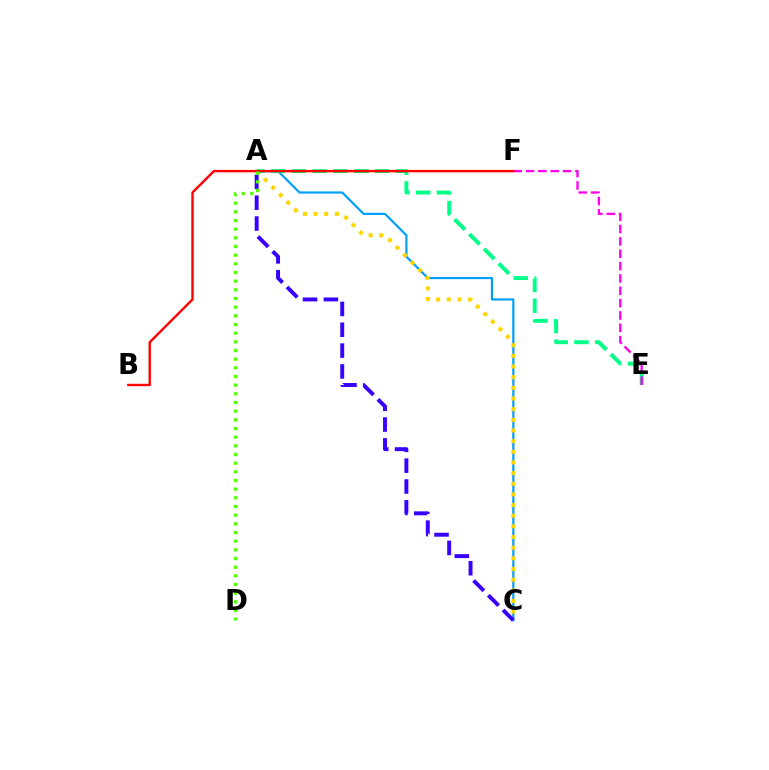{('A', 'C'): [{'color': '#009eff', 'line_style': 'solid', 'thickness': 1.57}, {'color': '#ffd500', 'line_style': 'dotted', 'thickness': 2.9}, {'color': '#3700ff', 'line_style': 'dashed', 'thickness': 2.83}], ('A', 'E'): [{'color': '#00ff86', 'line_style': 'dashed', 'thickness': 2.83}], ('E', 'F'): [{'color': '#ff00ed', 'line_style': 'dashed', 'thickness': 1.68}], ('B', 'F'): [{'color': '#ff0000', 'line_style': 'solid', 'thickness': 1.73}], ('A', 'D'): [{'color': '#4fff00', 'line_style': 'dotted', 'thickness': 2.35}]}